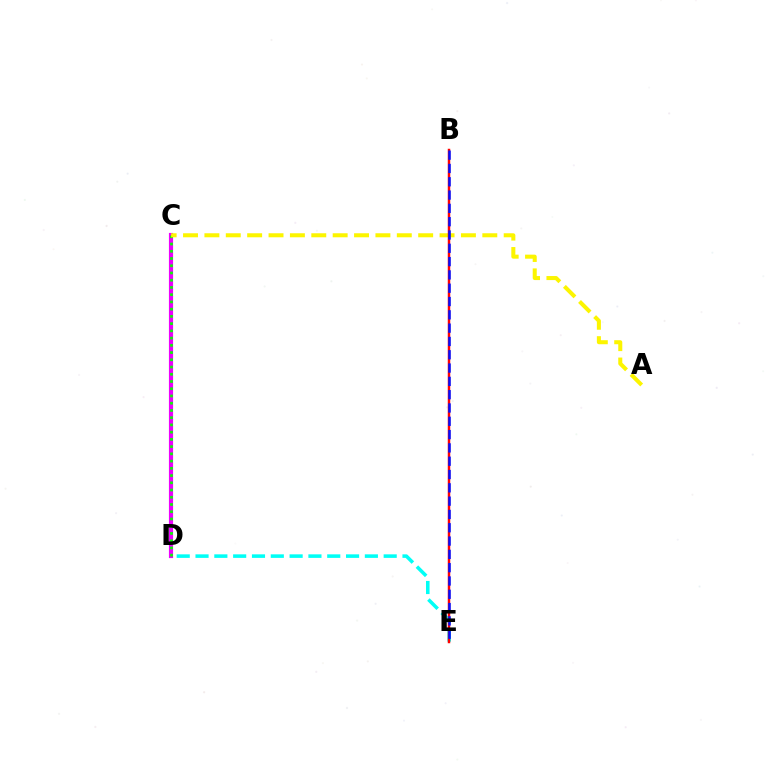{('C', 'D'): [{'color': '#ee00ff', 'line_style': 'solid', 'thickness': 2.99}, {'color': '#08ff00', 'line_style': 'dotted', 'thickness': 1.97}], ('D', 'E'): [{'color': '#00fff6', 'line_style': 'dashed', 'thickness': 2.56}], ('A', 'C'): [{'color': '#fcf500', 'line_style': 'dashed', 'thickness': 2.9}], ('B', 'E'): [{'color': '#ff0000', 'line_style': 'solid', 'thickness': 1.78}, {'color': '#0010ff', 'line_style': 'dashed', 'thickness': 1.81}]}